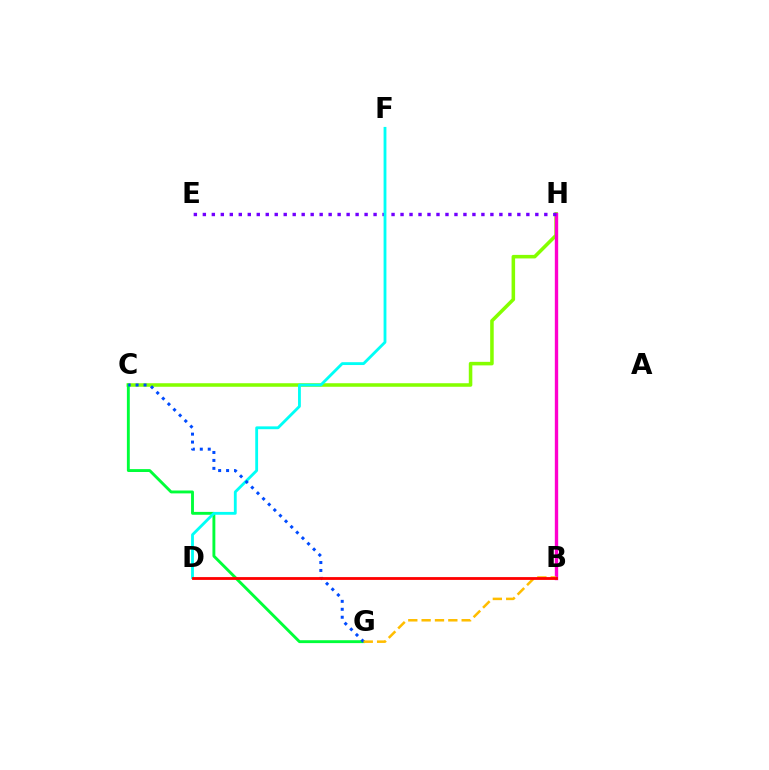{('C', 'H'): [{'color': '#84ff00', 'line_style': 'solid', 'thickness': 2.55}], ('B', 'H'): [{'color': '#ff00cf', 'line_style': 'solid', 'thickness': 2.42}], ('C', 'G'): [{'color': '#00ff39', 'line_style': 'solid', 'thickness': 2.08}, {'color': '#004bff', 'line_style': 'dotted', 'thickness': 2.16}], ('E', 'H'): [{'color': '#7200ff', 'line_style': 'dotted', 'thickness': 2.44}], ('D', 'F'): [{'color': '#00fff6', 'line_style': 'solid', 'thickness': 2.04}], ('B', 'G'): [{'color': '#ffbd00', 'line_style': 'dashed', 'thickness': 1.81}], ('B', 'D'): [{'color': '#ff0000', 'line_style': 'solid', 'thickness': 2.02}]}